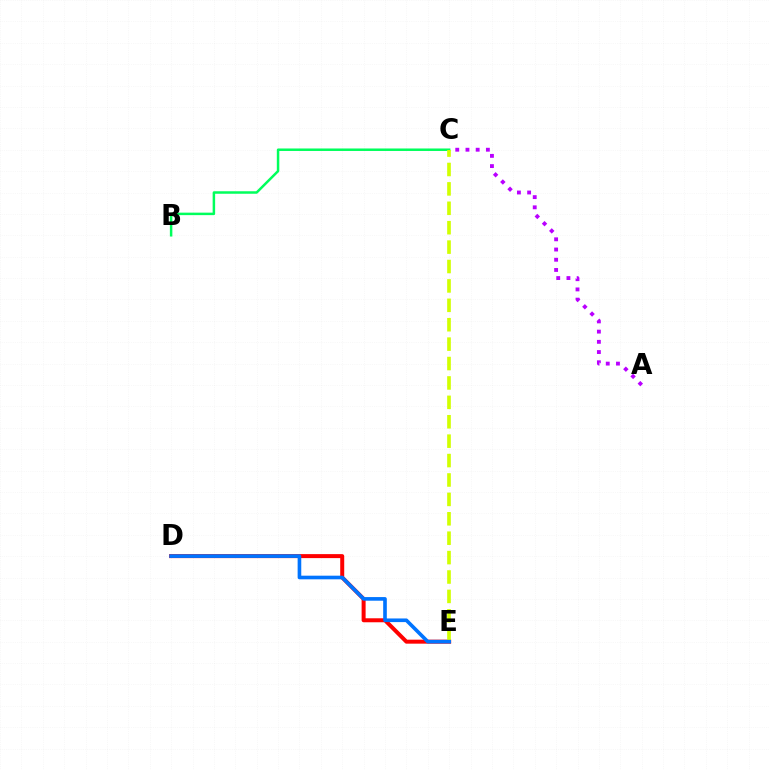{('B', 'C'): [{'color': '#00ff5c', 'line_style': 'solid', 'thickness': 1.79}], ('D', 'E'): [{'color': '#ff0000', 'line_style': 'solid', 'thickness': 2.88}, {'color': '#0074ff', 'line_style': 'solid', 'thickness': 2.62}], ('C', 'E'): [{'color': '#d1ff00', 'line_style': 'dashed', 'thickness': 2.64}], ('A', 'C'): [{'color': '#b900ff', 'line_style': 'dotted', 'thickness': 2.77}]}